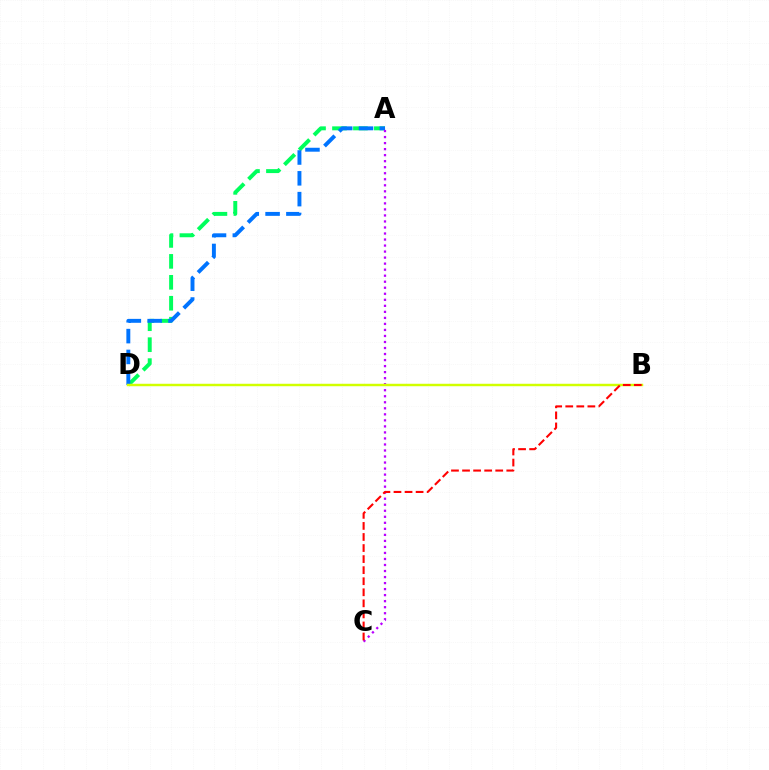{('A', 'D'): [{'color': '#00ff5c', 'line_style': 'dashed', 'thickness': 2.84}, {'color': '#0074ff', 'line_style': 'dashed', 'thickness': 2.83}], ('A', 'C'): [{'color': '#b900ff', 'line_style': 'dotted', 'thickness': 1.64}], ('B', 'D'): [{'color': '#d1ff00', 'line_style': 'solid', 'thickness': 1.76}], ('B', 'C'): [{'color': '#ff0000', 'line_style': 'dashed', 'thickness': 1.5}]}